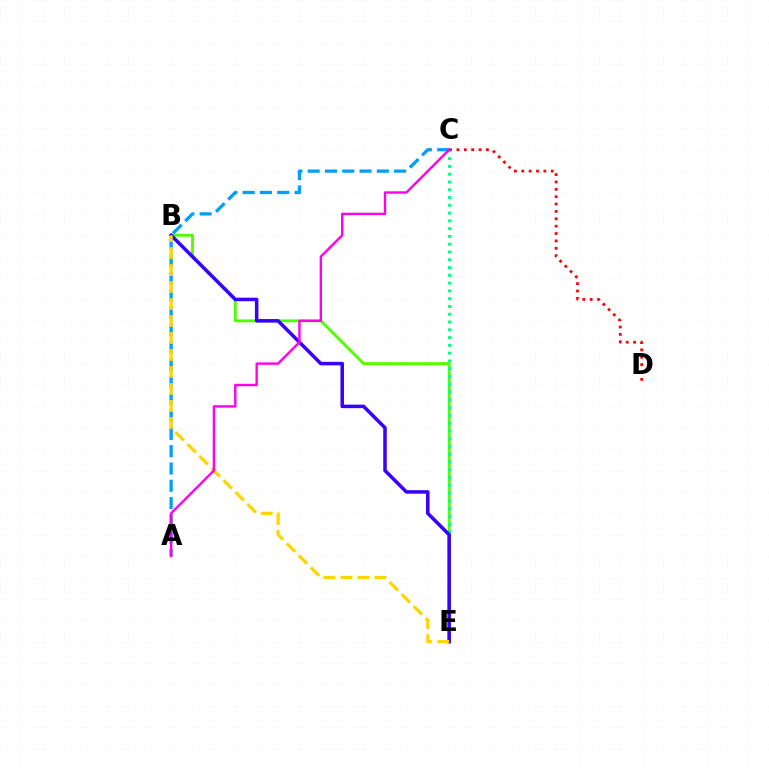{('B', 'E'): [{'color': '#4fff00', 'line_style': 'solid', 'thickness': 2.07}, {'color': '#3700ff', 'line_style': 'solid', 'thickness': 2.53}, {'color': '#ffd500', 'line_style': 'dashed', 'thickness': 2.31}], ('A', 'C'): [{'color': '#009eff', 'line_style': 'dashed', 'thickness': 2.35}, {'color': '#ff00ed', 'line_style': 'solid', 'thickness': 1.72}], ('C', 'D'): [{'color': '#ff0000', 'line_style': 'dotted', 'thickness': 2.0}], ('C', 'E'): [{'color': '#00ff86', 'line_style': 'dotted', 'thickness': 2.11}]}